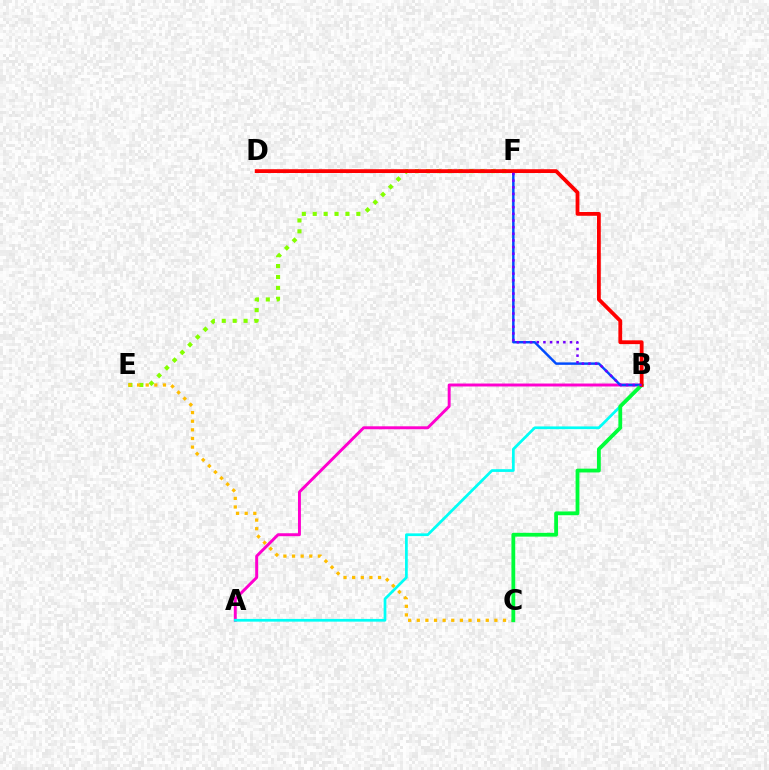{('A', 'B'): [{'color': '#ff00cf', 'line_style': 'solid', 'thickness': 2.12}, {'color': '#00fff6', 'line_style': 'solid', 'thickness': 1.96}], ('B', 'F'): [{'color': '#004bff', 'line_style': 'solid', 'thickness': 1.76}, {'color': '#7200ff', 'line_style': 'dotted', 'thickness': 1.81}], ('E', 'F'): [{'color': '#84ff00', 'line_style': 'dotted', 'thickness': 2.96}], ('C', 'E'): [{'color': '#ffbd00', 'line_style': 'dotted', 'thickness': 2.34}], ('B', 'C'): [{'color': '#00ff39', 'line_style': 'solid', 'thickness': 2.73}], ('B', 'D'): [{'color': '#ff0000', 'line_style': 'solid', 'thickness': 2.73}]}